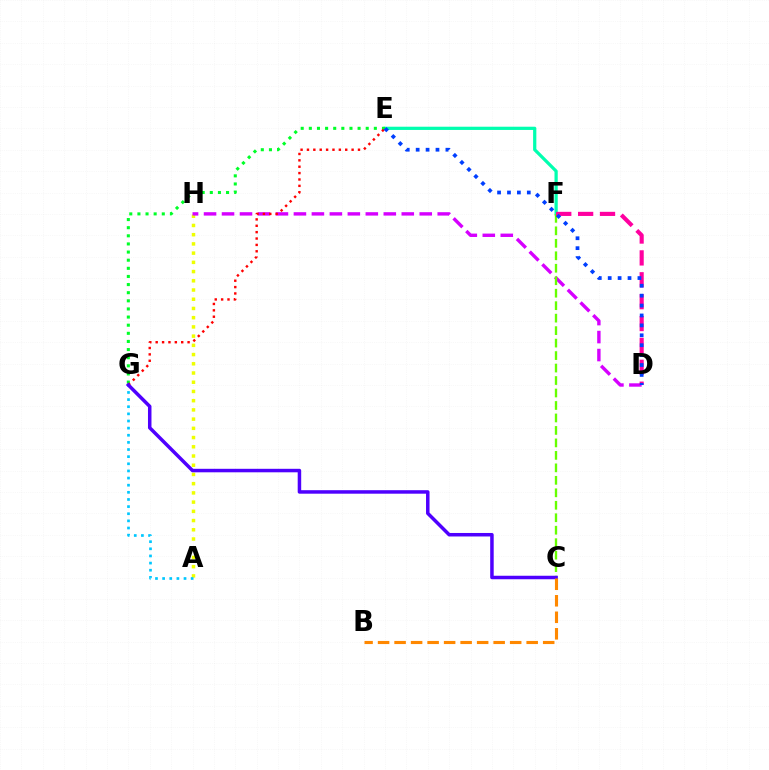{('A', 'H'): [{'color': '#eeff00', 'line_style': 'dotted', 'thickness': 2.51}], ('D', 'H'): [{'color': '#d600ff', 'line_style': 'dashed', 'thickness': 2.44}], ('E', 'F'): [{'color': '#00ffaf', 'line_style': 'solid', 'thickness': 2.33}], ('C', 'F'): [{'color': '#66ff00', 'line_style': 'dashed', 'thickness': 1.69}], ('E', 'G'): [{'color': '#00ff27', 'line_style': 'dotted', 'thickness': 2.21}, {'color': '#ff0000', 'line_style': 'dotted', 'thickness': 1.73}], ('A', 'G'): [{'color': '#00c7ff', 'line_style': 'dotted', 'thickness': 1.94}], ('C', 'G'): [{'color': '#4f00ff', 'line_style': 'solid', 'thickness': 2.52}], ('D', 'F'): [{'color': '#ff00a0', 'line_style': 'dashed', 'thickness': 2.97}], ('D', 'E'): [{'color': '#003fff', 'line_style': 'dotted', 'thickness': 2.69}], ('B', 'C'): [{'color': '#ff8800', 'line_style': 'dashed', 'thickness': 2.24}]}